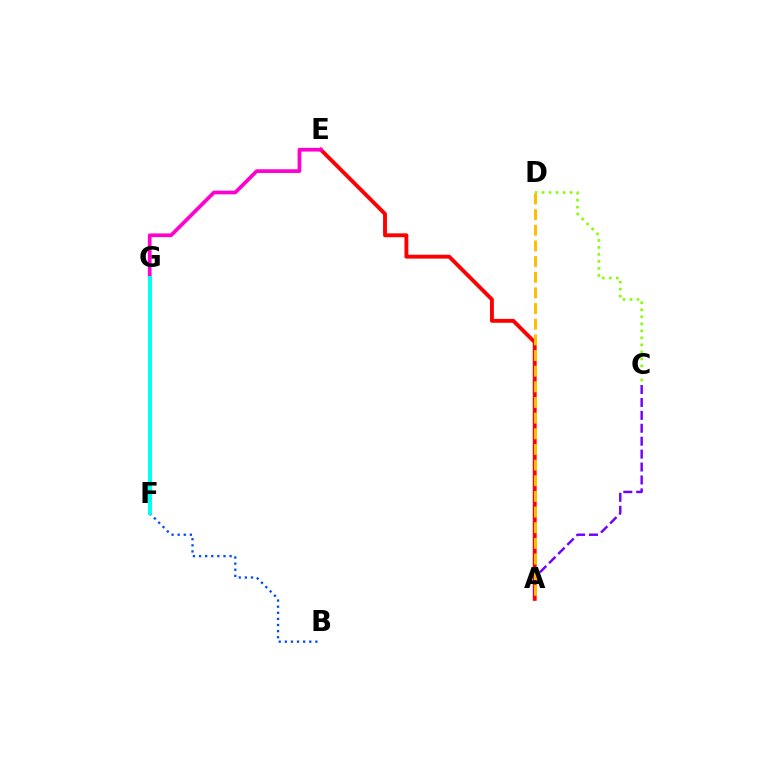{('A', 'E'): [{'color': '#ff0000', 'line_style': 'solid', 'thickness': 2.79}], ('E', 'G'): [{'color': '#ff00cf', 'line_style': 'solid', 'thickness': 2.67}], ('F', 'G'): [{'color': '#00ff39', 'line_style': 'solid', 'thickness': 2.54}, {'color': '#00fff6', 'line_style': 'solid', 'thickness': 2.71}], ('C', 'D'): [{'color': '#84ff00', 'line_style': 'dotted', 'thickness': 1.91}], ('A', 'C'): [{'color': '#7200ff', 'line_style': 'dashed', 'thickness': 1.76}], ('B', 'F'): [{'color': '#004bff', 'line_style': 'dotted', 'thickness': 1.66}], ('A', 'D'): [{'color': '#ffbd00', 'line_style': 'dashed', 'thickness': 2.13}]}